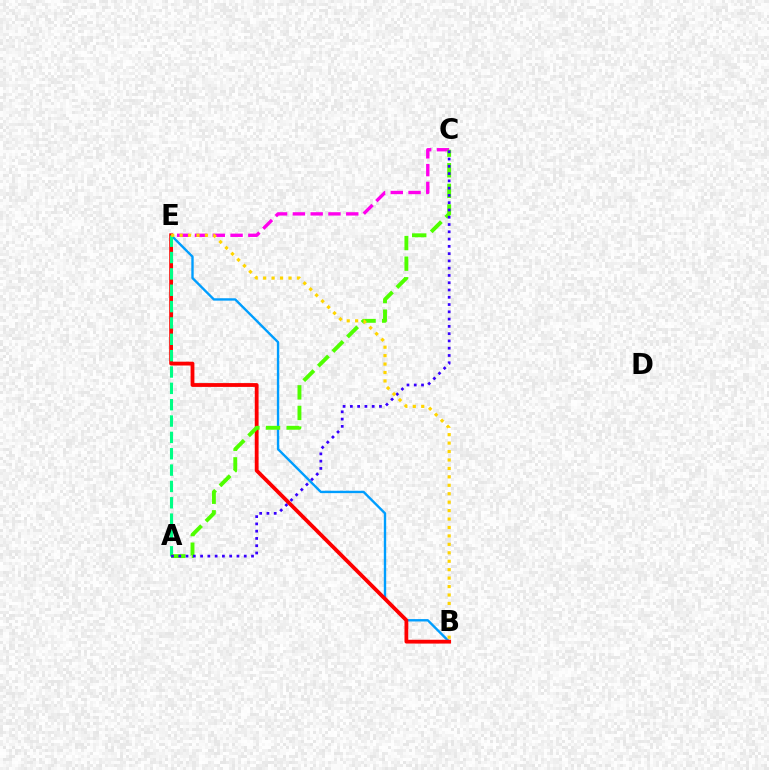{('B', 'E'): [{'color': '#009eff', 'line_style': 'solid', 'thickness': 1.71}, {'color': '#ff0000', 'line_style': 'solid', 'thickness': 2.74}, {'color': '#ffd500', 'line_style': 'dotted', 'thickness': 2.29}], ('C', 'E'): [{'color': '#ff00ed', 'line_style': 'dashed', 'thickness': 2.42}], ('A', 'E'): [{'color': '#00ff86', 'line_style': 'dashed', 'thickness': 2.22}], ('A', 'C'): [{'color': '#4fff00', 'line_style': 'dashed', 'thickness': 2.8}, {'color': '#3700ff', 'line_style': 'dotted', 'thickness': 1.98}]}